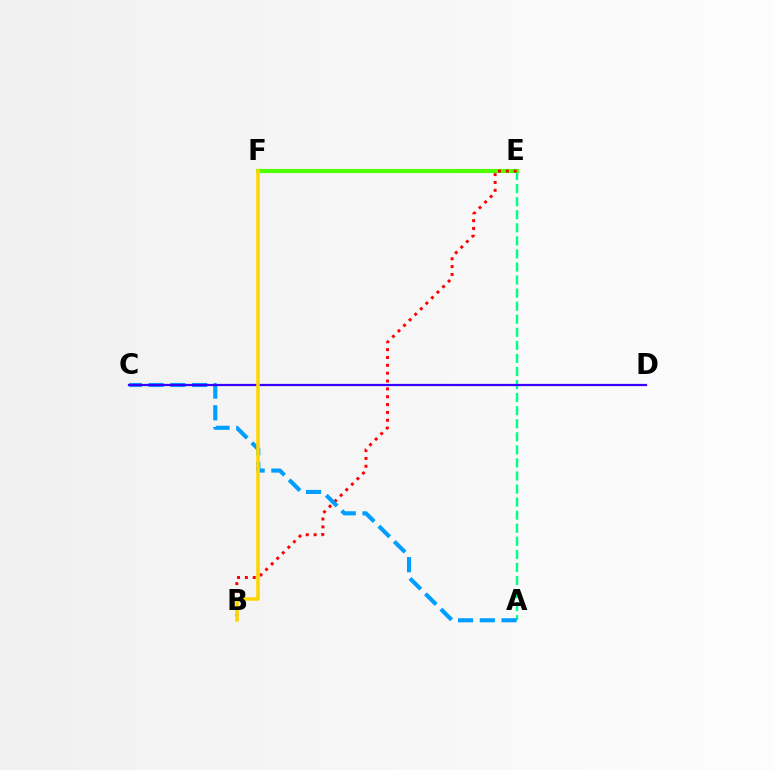{('A', 'E'): [{'color': '#00ff86', 'line_style': 'dashed', 'thickness': 1.77}], ('E', 'F'): [{'color': '#ff00ed', 'line_style': 'dashed', 'thickness': 1.71}, {'color': '#4fff00', 'line_style': 'solid', 'thickness': 2.95}], ('B', 'E'): [{'color': '#ff0000', 'line_style': 'dotted', 'thickness': 2.13}], ('A', 'C'): [{'color': '#009eff', 'line_style': 'dashed', 'thickness': 2.95}], ('C', 'D'): [{'color': '#3700ff', 'line_style': 'solid', 'thickness': 1.6}], ('B', 'F'): [{'color': '#ffd500', 'line_style': 'solid', 'thickness': 2.55}]}